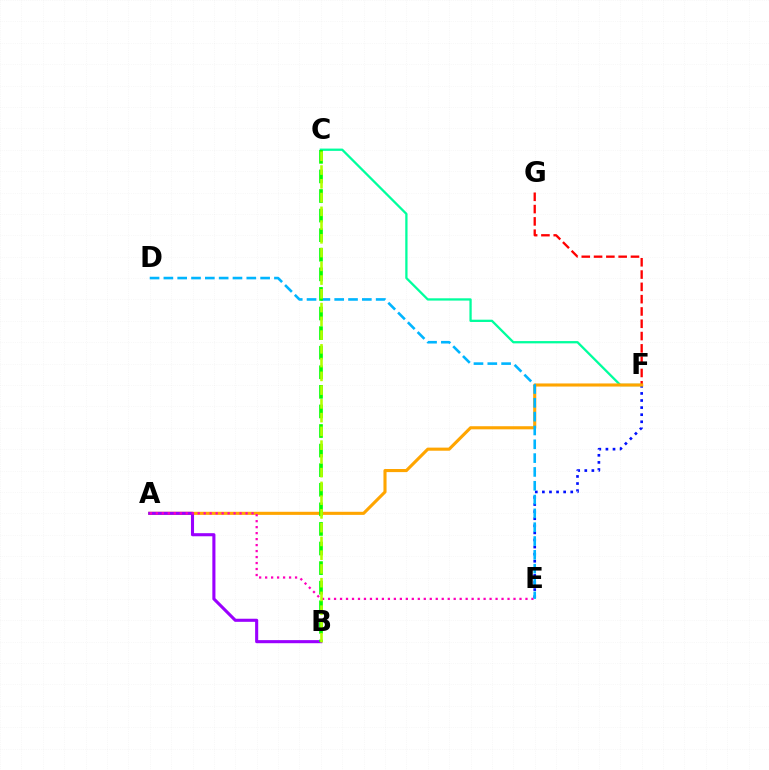{('E', 'F'): [{'color': '#0010ff', 'line_style': 'dotted', 'thickness': 1.93}], ('C', 'F'): [{'color': '#00ff9d', 'line_style': 'solid', 'thickness': 1.65}], ('F', 'G'): [{'color': '#ff0000', 'line_style': 'dashed', 'thickness': 1.67}], ('A', 'F'): [{'color': '#ffa500', 'line_style': 'solid', 'thickness': 2.23}], ('A', 'B'): [{'color': '#9b00ff', 'line_style': 'solid', 'thickness': 2.22}], ('A', 'E'): [{'color': '#ff00bd', 'line_style': 'dotted', 'thickness': 1.63}], ('D', 'E'): [{'color': '#00b5ff', 'line_style': 'dashed', 'thickness': 1.88}], ('B', 'C'): [{'color': '#08ff00', 'line_style': 'dashed', 'thickness': 2.66}, {'color': '#b3ff00', 'line_style': 'dashed', 'thickness': 1.87}]}